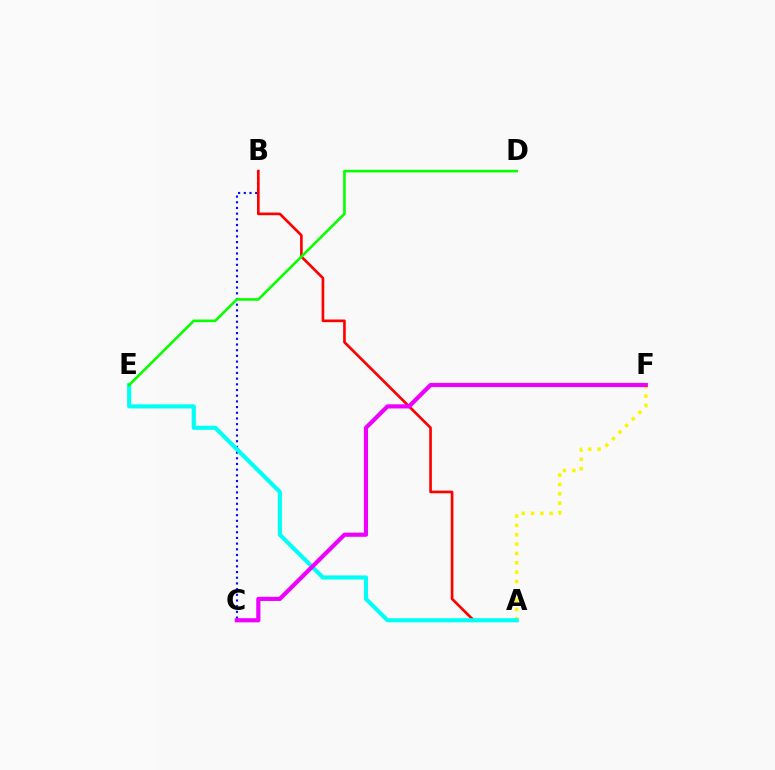{('B', 'C'): [{'color': '#0010ff', 'line_style': 'dotted', 'thickness': 1.55}], ('A', 'B'): [{'color': '#ff0000', 'line_style': 'solid', 'thickness': 1.92}], ('A', 'F'): [{'color': '#fcf500', 'line_style': 'dotted', 'thickness': 2.54}], ('A', 'E'): [{'color': '#00fff6', 'line_style': 'solid', 'thickness': 2.97}], ('C', 'F'): [{'color': '#ee00ff', 'line_style': 'solid', 'thickness': 3.0}], ('D', 'E'): [{'color': '#08ff00', 'line_style': 'solid', 'thickness': 1.88}]}